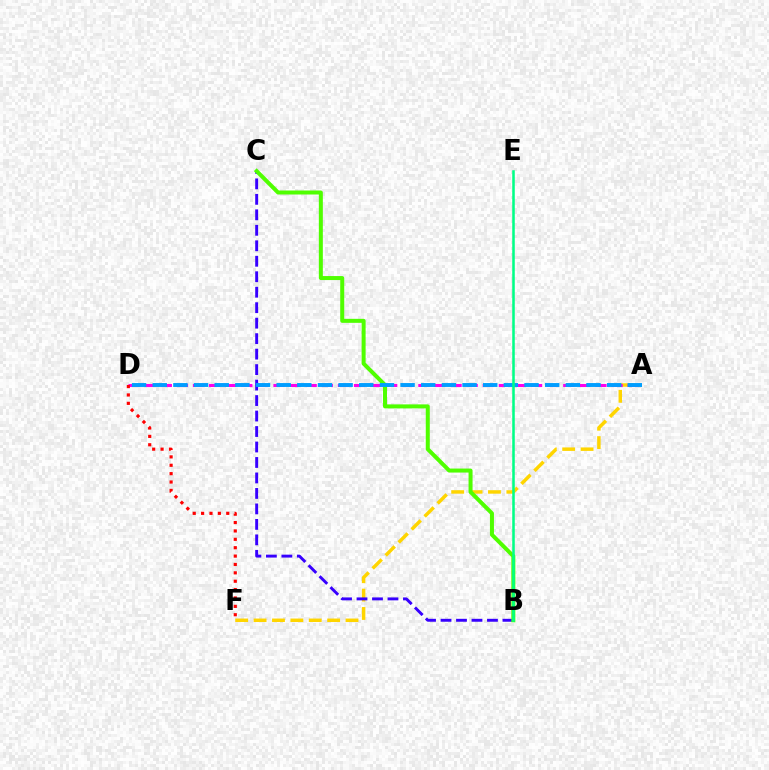{('A', 'F'): [{'color': '#ffd500', 'line_style': 'dashed', 'thickness': 2.5}], ('A', 'D'): [{'color': '#ff00ed', 'line_style': 'dashed', 'thickness': 2.19}, {'color': '#009eff', 'line_style': 'dashed', 'thickness': 2.81}], ('B', 'C'): [{'color': '#3700ff', 'line_style': 'dashed', 'thickness': 2.1}, {'color': '#4fff00', 'line_style': 'solid', 'thickness': 2.88}], ('B', 'E'): [{'color': '#00ff86', 'line_style': 'solid', 'thickness': 1.83}], ('D', 'F'): [{'color': '#ff0000', 'line_style': 'dotted', 'thickness': 2.28}]}